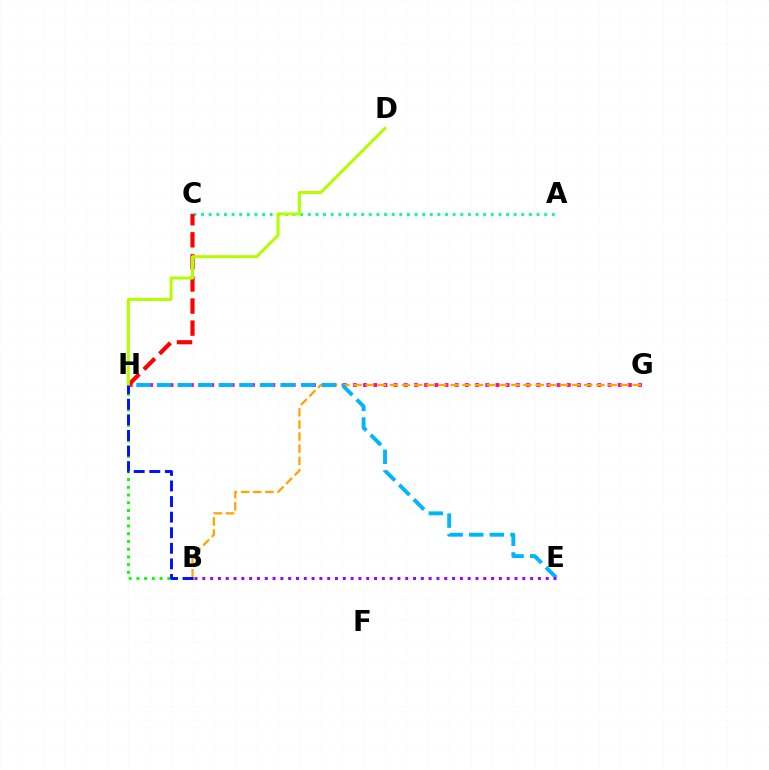{('A', 'C'): [{'color': '#00ff9d', 'line_style': 'dotted', 'thickness': 2.07}], ('G', 'H'): [{'color': '#ff00bd', 'line_style': 'dotted', 'thickness': 2.77}], ('C', 'H'): [{'color': '#ff0000', 'line_style': 'dashed', 'thickness': 3.0}], ('B', 'G'): [{'color': '#ffa500', 'line_style': 'dashed', 'thickness': 1.65}], ('E', 'H'): [{'color': '#00b5ff', 'line_style': 'dashed', 'thickness': 2.8}], ('B', 'E'): [{'color': '#9b00ff', 'line_style': 'dotted', 'thickness': 2.12}], ('B', 'H'): [{'color': '#08ff00', 'line_style': 'dotted', 'thickness': 2.1}, {'color': '#0010ff', 'line_style': 'dashed', 'thickness': 2.12}], ('D', 'H'): [{'color': '#b3ff00', 'line_style': 'solid', 'thickness': 2.18}]}